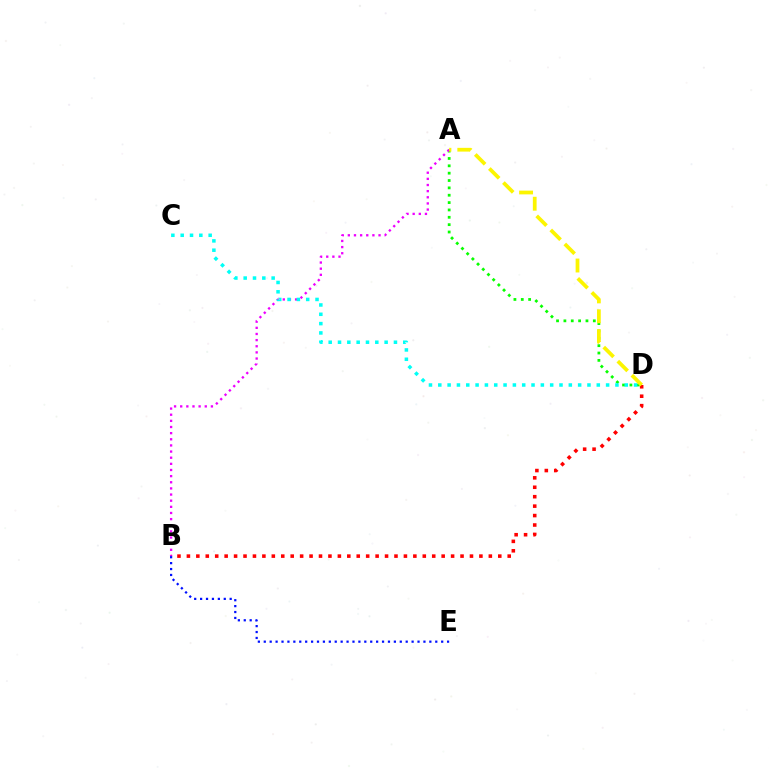{('A', 'D'): [{'color': '#08ff00', 'line_style': 'dotted', 'thickness': 2.0}, {'color': '#fcf500', 'line_style': 'dashed', 'thickness': 2.7}], ('A', 'B'): [{'color': '#ee00ff', 'line_style': 'dotted', 'thickness': 1.67}], ('B', 'D'): [{'color': '#ff0000', 'line_style': 'dotted', 'thickness': 2.56}], ('C', 'D'): [{'color': '#00fff6', 'line_style': 'dotted', 'thickness': 2.53}], ('B', 'E'): [{'color': '#0010ff', 'line_style': 'dotted', 'thickness': 1.61}]}